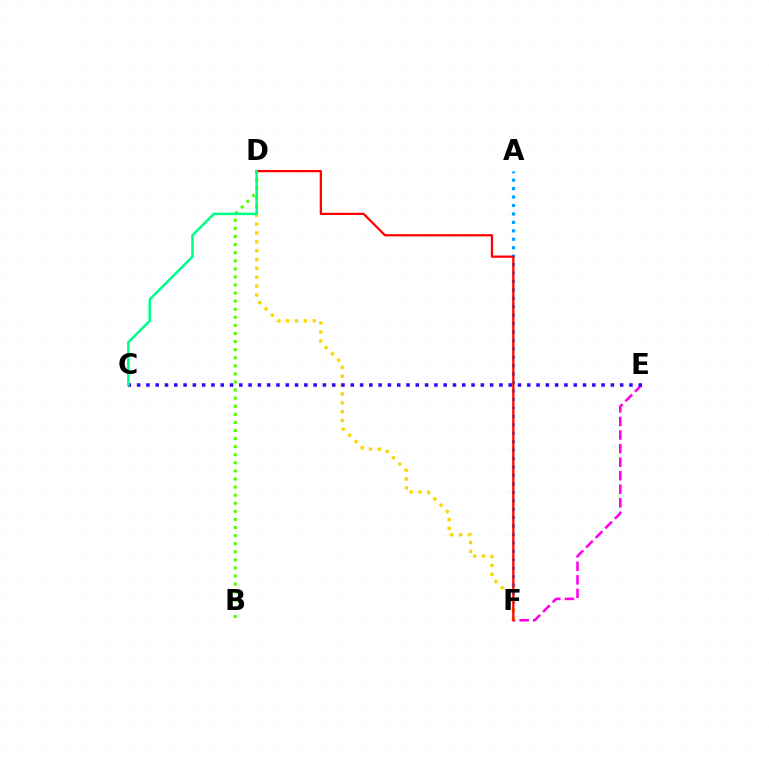{('B', 'D'): [{'color': '#4fff00', 'line_style': 'dotted', 'thickness': 2.2}], ('A', 'F'): [{'color': '#009eff', 'line_style': 'dotted', 'thickness': 2.29}], ('E', 'F'): [{'color': '#ff00ed', 'line_style': 'dashed', 'thickness': 1.84}], ('D', 'F'): [{'color': '#ffd500', 'line_style': 'dotted', 'thickness': 2.41}, {'color': '#ff0000', 'line_style': 'solid', 'thickness': 1.62}], ('C', 'E'): [{'color': '#3700ff', 'line_style': 'dotted', 'thickness': 2.52}], ('C', 'D'): [{'color': '#00ff86', 'line_style': 'solid', 'thickness': 1.82}]}